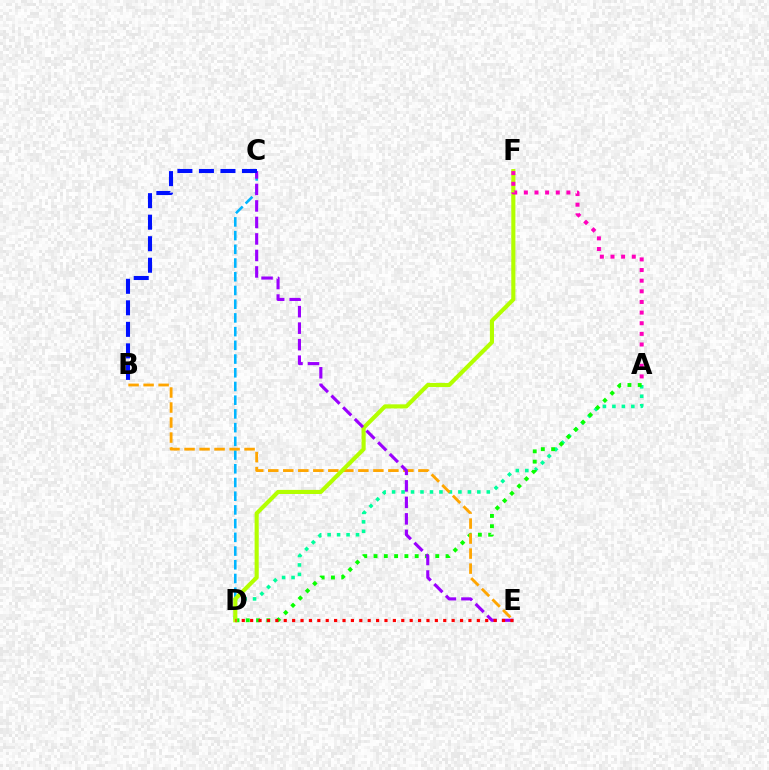{('A', 'D'): [{'color': '#00ff9d', 'line_style': 'dotted', 'thickness': 2.57}, {'color': '#08ff00', 'line_style': 'dotted', 'thickness': 2.8}], ('C', 'D'): [{'color': '#00b5ff', 'line_style': 'dashed', 'thickness': 1.86}], ('B', 'E'): [{'color': '#ffa500', 'line_style': 'dashed', 'thickness': 2.04}], ('D', 'F'): [{'color': '#b3ff00', 'line_style': 'solid', 'thickness': 2.96}], ('A', 'F'): [{'color': '#ff00bd', 'line_style': 'dotted', 'thickness': 2.89}], ('C', 'E'): [{'color': '#9b00ff', 'line_style': 'dashed', 'thickness': 2.24}], ('D', 'E'): [{'color': '#ff0000', 'line_style': 'dotted', 'thickness': 2.28}], ('B', 'C'): [{'color': '#0010ff', 'line_style': 'dashed', 'thickness': 2.92}]}